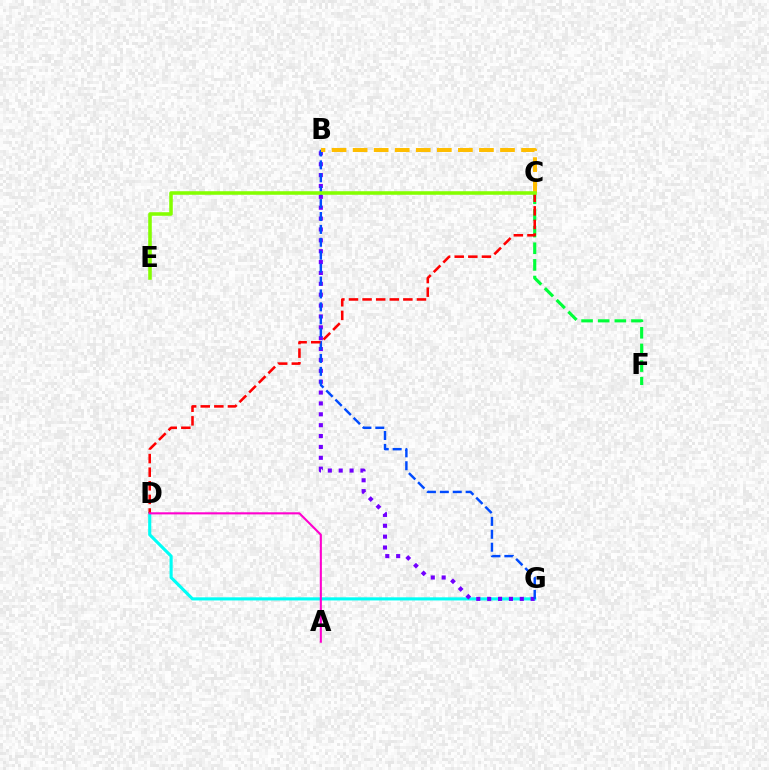{('D', 'G'): [{'color': '#00fff6', 'line_style': 'solid', 'thickness': 2.24}], ('C', 'F'): [{'color': '#00ff39', 'line_style': 'dashed', 'thickness': 2.26}], ('B', 'G'): [{'color': '#7200ff', 'line_style': 'dotted', 'thickness': 2.95}, {'color': '#004bff', 'line_style': 'dashed', 'thickness': 1.75}], ('B', 'C'): [{'color': '#ffbd00', 'line_style': 'dashed', 'thickness': 2.86}], ('C', 'D'): [{'color': '#ff0000', 'line_style': 'dashed', 'thickness': 1.85}], ('A', 'D'): [{'color': '#ff00cf', 'line_style': 'solid', 'thickness': 1.51}], ('C', 'E'): [{'color': '#84ff00', 'line_style': 'solid', 'thickness': 2.56}]}